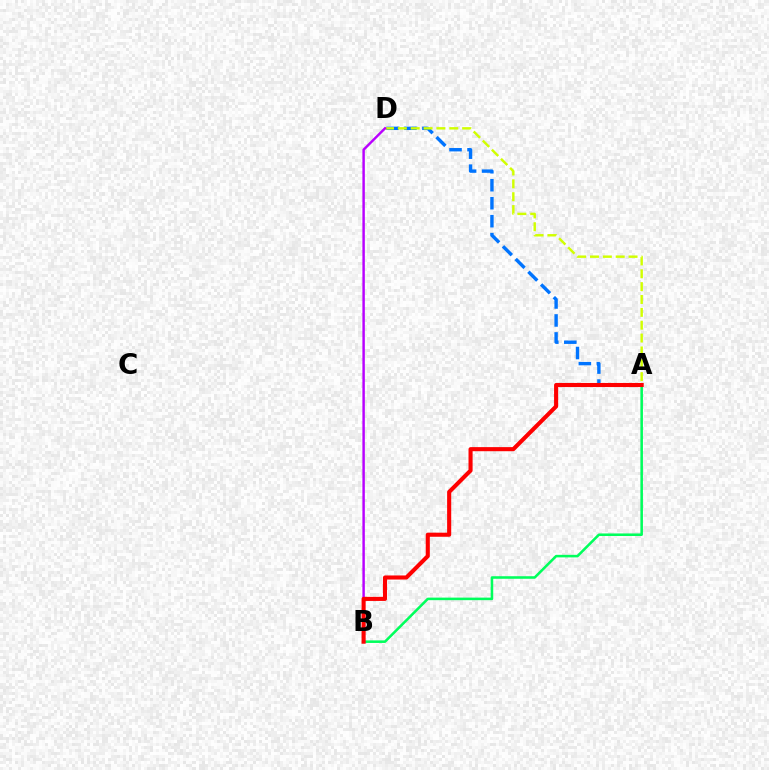{('A', 'D'): [{'color': '#0074ff', 'line_style': 'dashed', 'thickness': 2.44}, {'color': '#d1ff00', 'line_style': 'dashed', 'thickness': 1.75}], ('B', 'D'): [{'color': '#b900ff', 'line_style': 'solid', 'thickness': 1.76}], ('A', 'B'): [{'color': '#00ff5c', 'line_style': 'solid', 'thickness': 1.84}, {'color': '#ff0000', 'line_style': 'solid', 'thickness': 2.94}]}